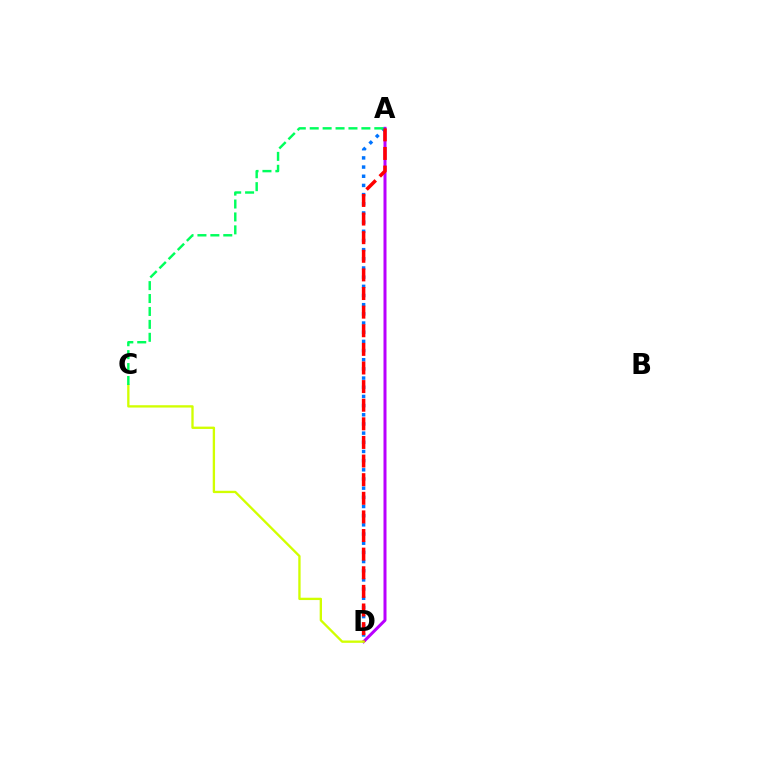{('A', 'D'): [{'color': '#b900ff', 'line_style': 'solid', 'thickness': 2.17}, {'color': '#0074ff', 'line_style': 'dotted', 'thickness': 2.49}, {'color': '#ff0000', 'line_style': 'dashed', 'thickness': 2.53}], ('C', 'D'): [{'color': '#d1ff00', 'line_style': 'solid', 'thickness': 1.68}], ('A', 'C'): [{'color': '#00ff5c', 'line_style': 'dashed', 'thickness': 1.75}]}